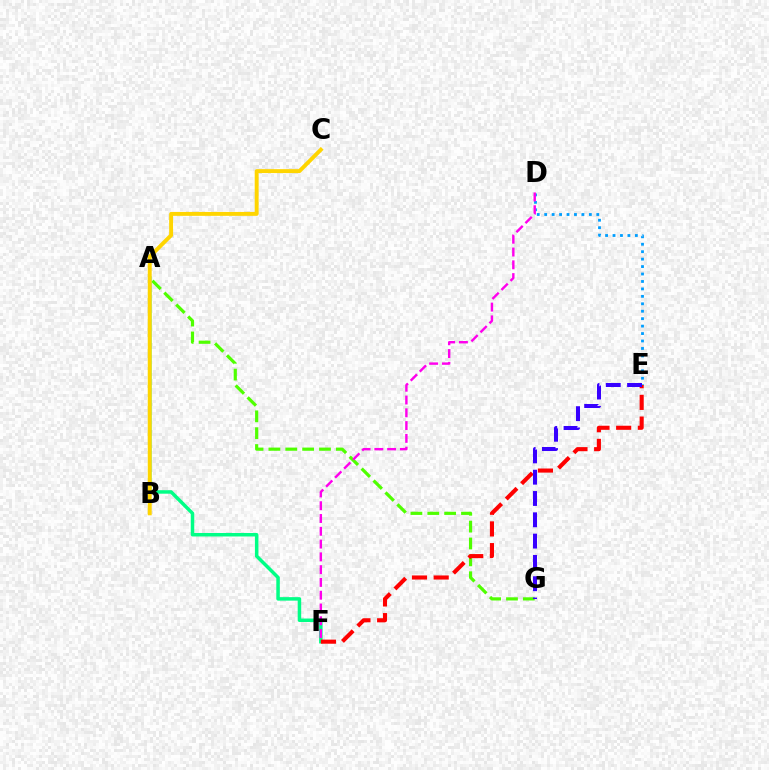{('A', 'F'): [{'color': '#00ff86', 'line_style': 'solid', 'thickness': 2.51}], ('D', 'E'): [{'color': '#009eff', 'line_style': 'dotted', 'thickness': 2.02}], ('A', 'G'): [{'color': '#4fff00', 'line_style': 'dashed', 'thickness': 2.29}], ('E', 'F'): [{'color': '#ff0000', 'line_style': 'dashed', 'thickness': 2.95}], ('E', 'G'): [{'color': '#3700ff', 'line_style': 'dashed', 'thickness': 2.89}], ('D', 'F'): [{'color': '#ff00ed', 'line_style': 'dashed', 'thickness': 1.74}], ('B', 'C'): [{'color': '#ffd500', 'line_style': 'solid', 'thickness': 2.82}]}